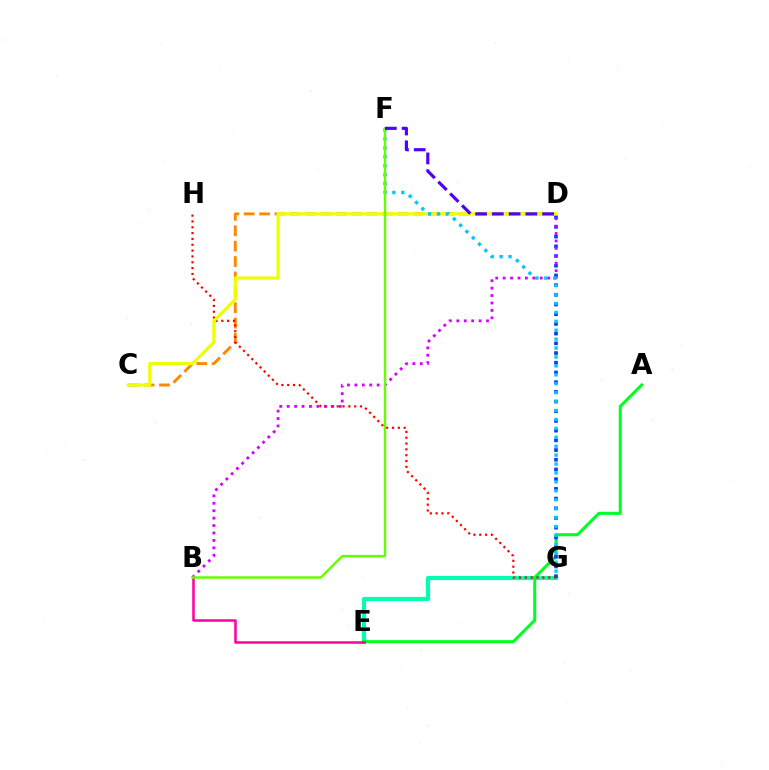{('E', 'G'): [{'color': '#00ffaf', 'line_style': 'solid', 'thickness': 3.0}], ('A', 'E'): [{'color': '#00ff27', 'line_style': 'solid', 'thickness': 2.2}], ('C', 'D'): [{'color': '#ff8800', 'line_style': 'dashed', 'thickness': 2.09}, {'color': '#eeff00', 'line_style': 'solid', 'thickness': 2.27}], ('D', 'G'): [{'color': '#003fff', 'line_style': 'dotted', 'thickness': 2.64}], ('G', 'H'): [{'color': '#ff0000', 'line_style': 'dotted', 'thickness': 1.58}], ('B', 'E'): [{'color': '#ff00a0', 'line_style': 'solid', 'thickness': 1.82}], ('B', 'D'): [{'color': '#d600ff', 'line_style': 'dotted', 'thickness': 2.02}], ('F', 'G'): [{'color': '#00c7ff', 'line_style': 'dotted', 'thickness': 2.42}], ('B', 'F'): [{'color': '#66ff00', 'line_style': 'solid', 'thickness': 1.77}], ('D', 'F'): [{'color': '#4f00ff', 'line_style': 'dashed', 'thickness': 2.28}]}